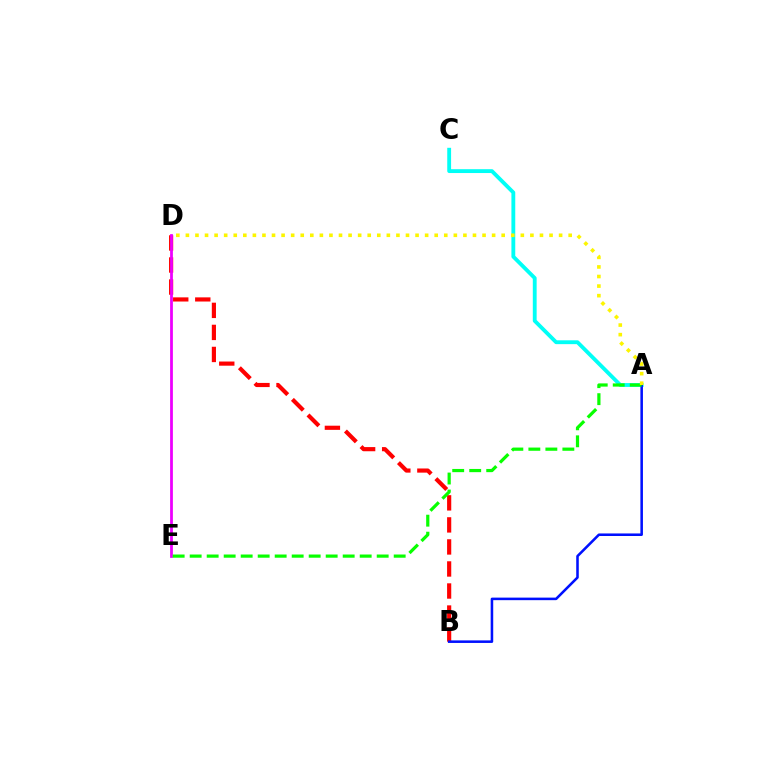{('B', 'D'): [{'color': '#ff0000', 'line_style': 'dashed', 'thickness': 2.99}], ('D', 'E'): [{'color': '#ee00ff', 'line_style': 'solid', 'thickness': 2.0}], ('A', 'C'): [{'color': '#00fff6', 'line_style': 'solid', 'thickness': 2.77}], ('A', 'B'): [{'color': '#0010ff', 'line_style': 'solid', 'thickness': 1.84}], ('A', 'E'): [{'color': '#08ff00', 'line_style': 'dashed', 'thickness': 2.31}], ('A', 'D'): [{'color': '#fcf500', 'line_style': 'dotted', 'thickness': 2.6}]}